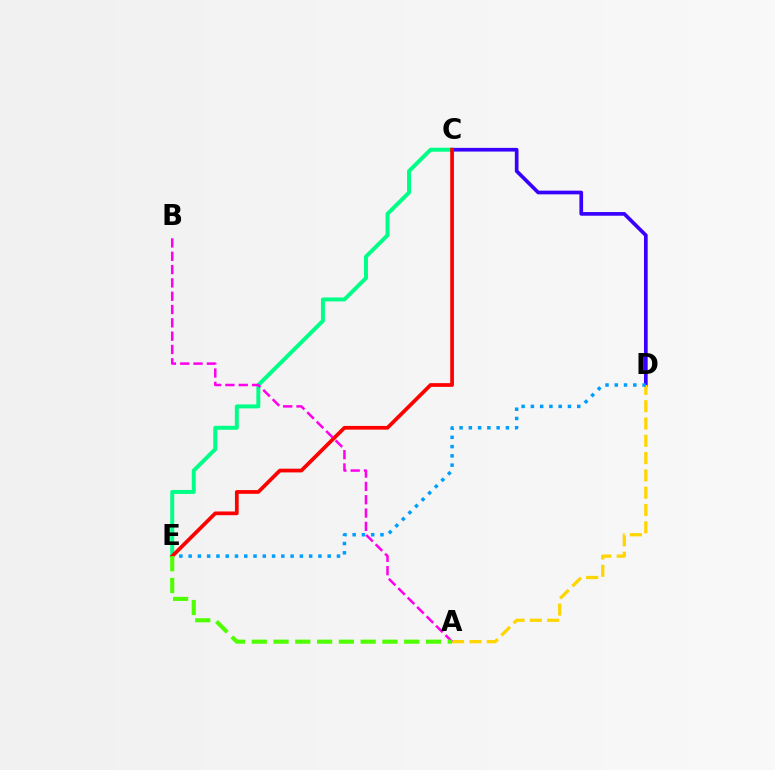{('C', 'D'): [{'color': '#3700ff', 'line_style': 'solid', 'thickness': 2.65}], ('C', 'E'): [{'color': '#00ff86', 'line_style': 'solid', 'thickness': 2.85}, {'color': '#ff0000', 'line_style': 'solid', 'thickness': 2.68}], ('A', 'D'): [{'color': '#ffd500', 'line_style': 'dashed', 'thickness': 2.35}], ('D', 'E'): [{'color': '#009eff', 'line_style': 'dotted', 'thickness': 2.52}], ('A', 'B'): [{'color': '#ff00ed', 'line_style': 'dashed', 'thickness': 1.81}], ('A', 'E'): [{'color': '#4fff00', 'line_style': 'dashed', 'thickness': 2.96}]}